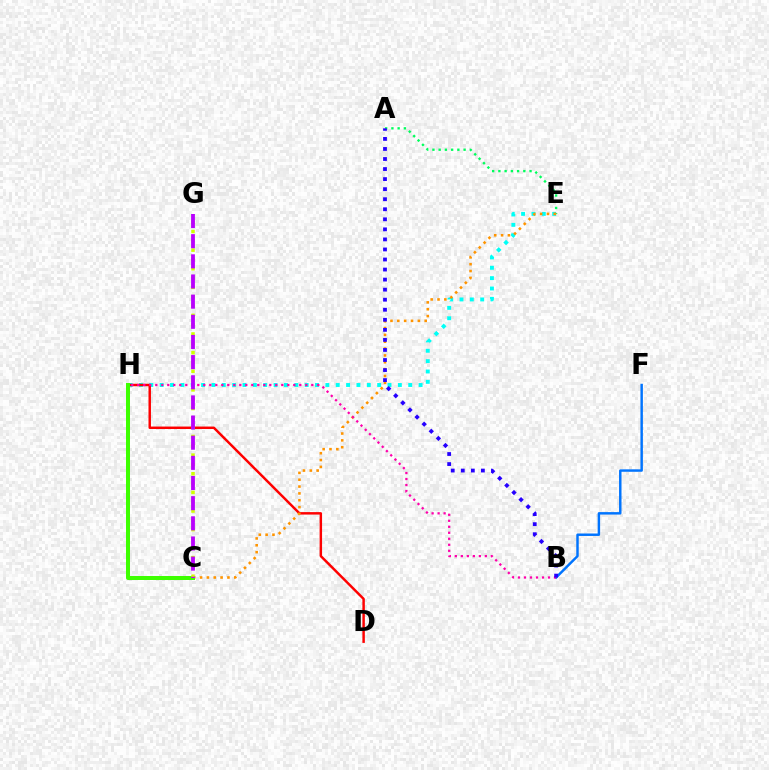{('E', 'H'): [{'color': '#00fff6', 'line_style': 'dotted', 'thickness': 2.81}], ('A', 'E'): [{'color': '#00ff5c', 'line_style': 'dotted', 'thickness': 1.69}], ('B', 'F'): [{'color': '#0074ff', 'line_style': 'solid', 'thickness': 1.77}], ('D', 'H'): [{'color': '#ff0000', 'line_style': 'solid', 'thickness': 1.77}], ('C', 'E'): [{'color': '#ff9400', 'line_style': 'dotted', 'thickness': 1.86}], ('C', 'H'): [{'color': '#3dff00', 'line_style': 'solid', 'thickness': 2.88}], ('C', 'G'): [{'color': '#d1ff00', 'line_style': 'dotted', 'thickness': 2.53}, {'color': '#b900ff', 'line_style': 'dashed', 'thickness': 2.74}], ('B', 'H'): [{'color': '#ff00ac', 'line_style': 'dotted', 'thickness': 1.63}], ('A', 'B'): [{'color': '#2500ff', 'line_style': 'dotted', 'thickness': 2.73}]}